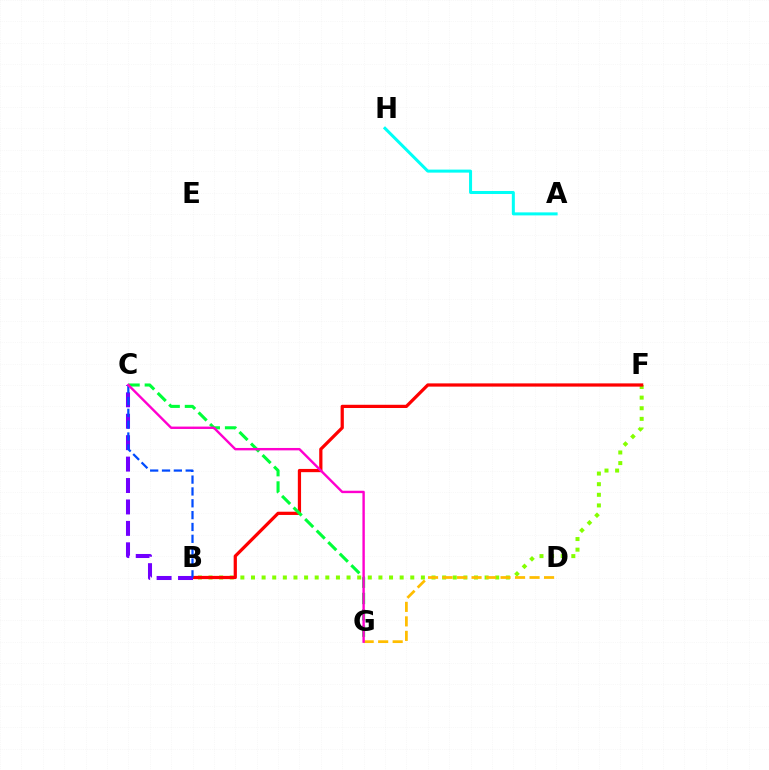{('B', 'F'): [{'color': '#84ff00', 'line_style': 'dotted', 'thickness': 2.89}, {'color': '#ff0000', 'line_style': 'solid', 'thickness': 2.33}], ('D', 'G'): [{'color': '#ffbd00', 'line_style': 'dashed', 'thickness': 1.97}], ('B', 'C'): [{'color': '#7200ff', 'line_style': 'dashed', 'thickness': 2.91}, {'color': '#004bff', 'line_style': 'dashed', 'thickness': 1.61}], ('C', 'G'): [{'color': '#00ff39', 'line_style': 'dashed', 'thickness': 2.22}, {'color': '#ff00cf', 'line_style': 'solid', 'thickness': 1.73}], ('A', 'H'): [{'color': '#00fff6', 'line_style': 'solid', 'thickness': 2.17}]}